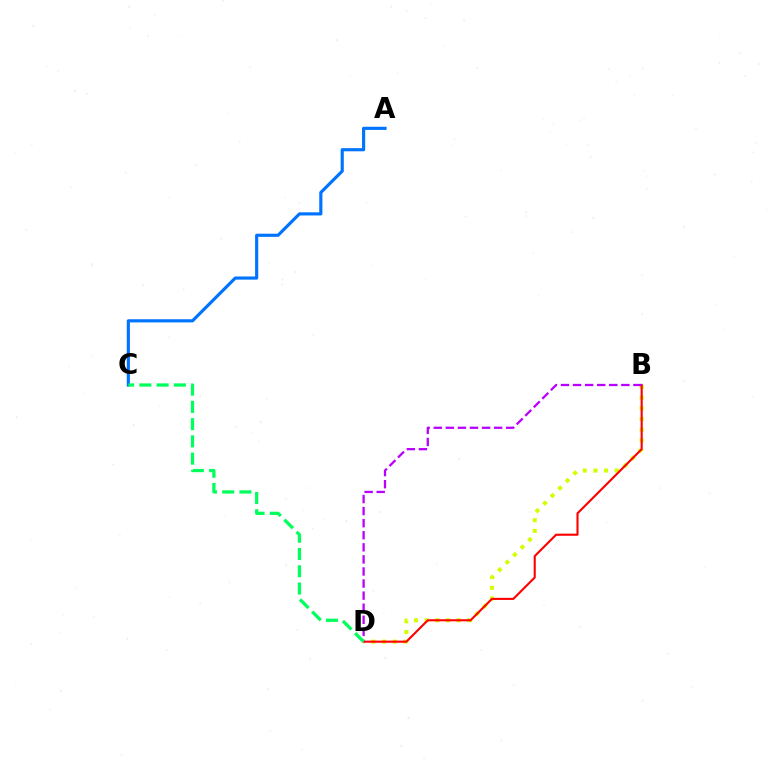{('A', 'C'): [{'color': '#0074ff', 'line_style': 'solid', 'thickness': 2.27}], ('B', 'D'): [{'color': '#d1ff00', 'line_style': 'dotted', 'thickness': 2.9}, {'color': '#ff0000', 'line_style': 'solid', 'thickness': 1.52}, {'color': '#b900ff', 'line_style': 'dashed', 'thickness': 1.64}], ('C', 'D'): [{'color': '#00ff5c', 'line_style': 'dashed', 'thickness': 2.34}]}